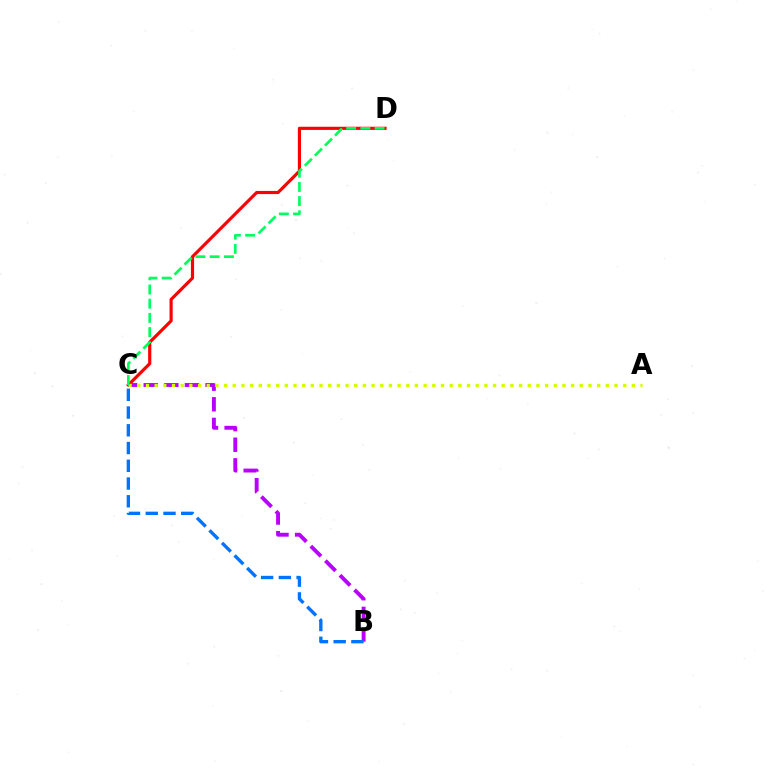{('C', 'D'): [{'color': '#ff0000', 'line_style': 'solid', 'thickness': 2.28}, {'color': '#00ff5c', 'line_style': 'dashed', 'thickness': 1.93}], ('B', 'C'): [{'color': '#b900ff', 'line_style': 'dashed', 'thickness': 2.8}, {'color': '#0074ff', 'line_style': 'dashed', 'thickness': 2.41}], ('A', 'C'): [{'color': '#d1ff00', 'line_style': 'dotted', 'thickness': 2.36}]}